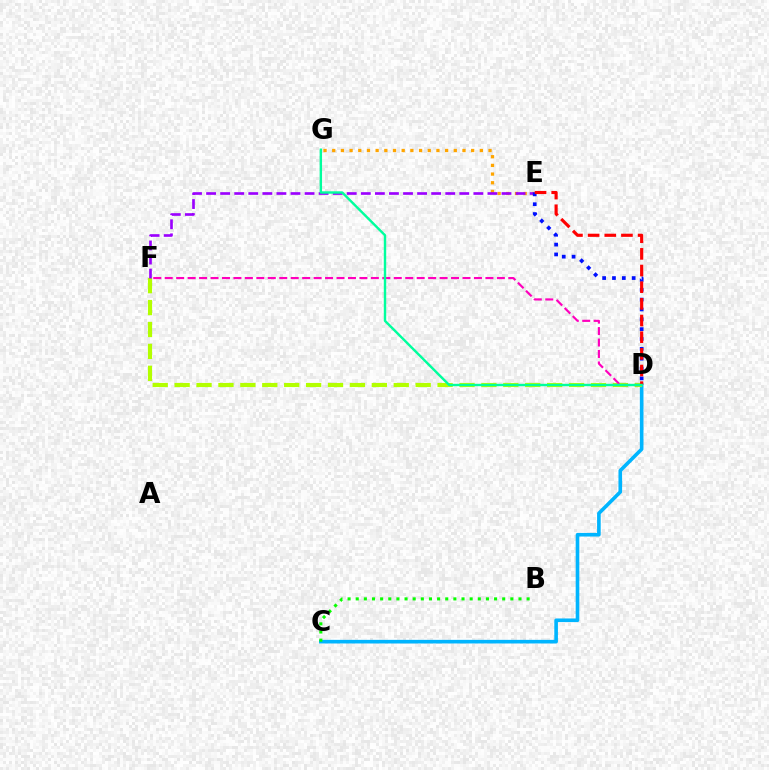{('E', 'G'): [{'color': '#ffa500', 'line_style': 'dotted', 'thickness': 2.36}], ('C', 'D'): [{'color': '#00b5ff', 'line_style': 'solid', 'thickness': 2.61}], ('D', 'F'): [{'color': '#b3ff00', 'line_style': 'dashed', 'thickness': 2.98}, {'color': '#ff00bd', 'line_style': 'dashed', 'thickness': 1.56}], ('E', 'F'): [{'color': '#9b00ff', 'line_style': 'dashed', 'thickness': 1.91}], ('D', 'E'): [{'color': '#0010ff', 'line_style': 'dotted', 'thickness': 2.68}, {'color': '#ff0000', 'line_style': 'dashed', 'thickness': 2.26}], ('D', 'G'): [{'color': '#00ff9d', 'line_style': 'solid', 'thickness': 1.74}], ('B', 'C'): [{'color': '#08ff00', 'line_style': 'dotted', 'thickness': 2.21}]}